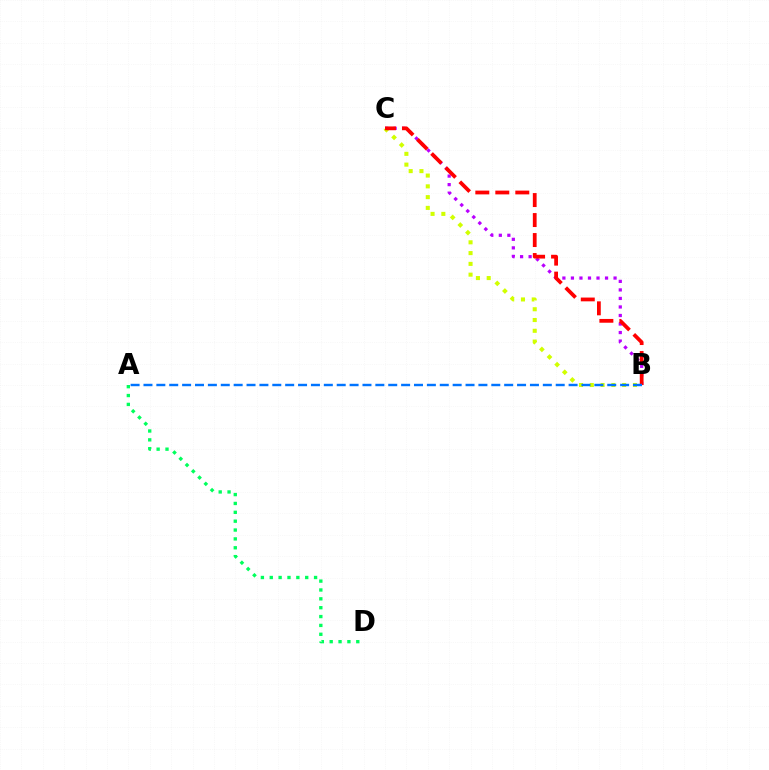{('B', 'C'): [{'color': '#d1ff00', 'line_style': 'dotted', 'thickness': 2.93}, {'color': '#b900ff', 'line_style': 'dotted', 'thickness': 2.32}, {'color': '#ff0000', 'line_style': 'dashed', 'thickness': 2.72}], ('A', 'B'): [{'color': '#0074ff', 'line_style': 'dashed', 'thickness': 1.75}], ('A', 'D'): [{'color': '#00ff5c', 'line_style': 'dotted', 'thickness': 2.41}]}